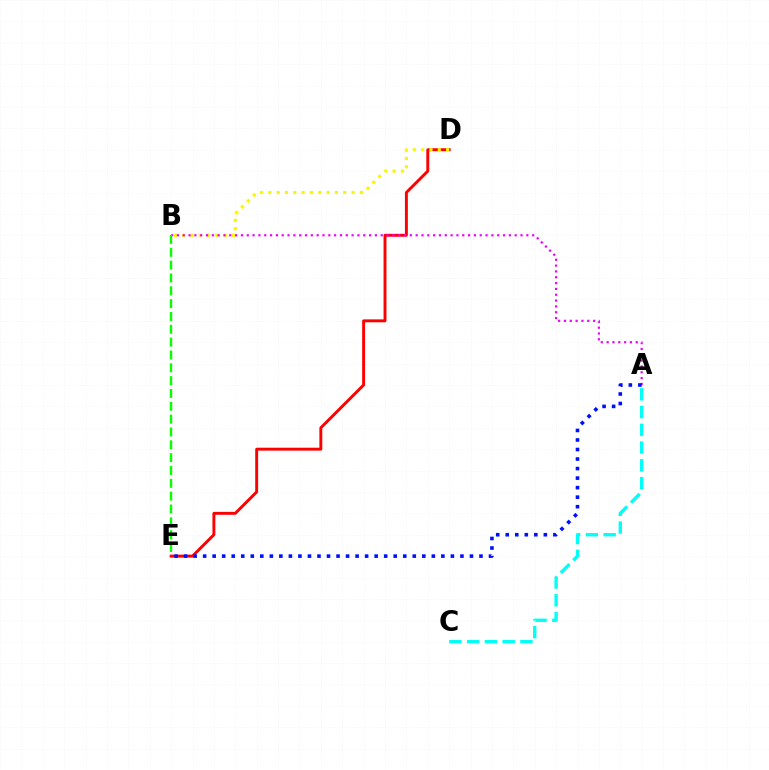{('A', 'C'): [{'color': '#00fff6', 'line_style': 'dashed', 'thickness': 2.41}], ('D', 'E'): [{'color': '#ff0000', 'line_style': 'solid', 'thickness': 2.1}], ('B', 'D'): [{'color': '#fcf500', 'line_style': 'dotted', 'thickness': 2.26}], ('A', 'B'): [{'color': '#ee00ff', 'line_style': 'dotted', 'thickness': 1.58}], ('B', 'E'): [{'color': '#08ff00', 'line_style': 'dashed', 'thickness': 1.74}], ('A', 'E'): [{'color': '#0010ff', 'line_style': 'dotted', 'thickness': 2.59}]}